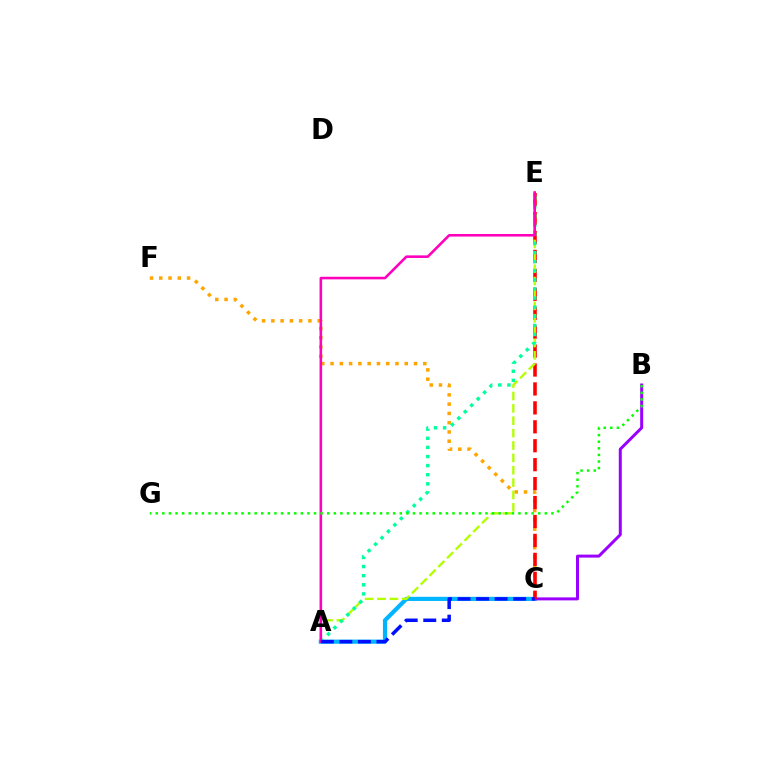{('A', 'C'): [{'color': '#00b5ff', 'line_style': 'solid', 'thickness': 2.99}, {'color': '#0010ff', 'line_style': 'dashed', 'thickness': 2.52}], ('C', 'F'): [{'color': '#ffa500', 'line_style': 'dotted', 'thickness': 2.52}], ('B', 'C'): [{'color': '#9b00ff', 'line_style': 'solid', 'thickness': 2.15}], ('C', 'E'): [{'color': '#ff0000', 'line_style': 'dashed', 'thickness': 2.57}], ('A', 'E'): [{'color': '#b3ff00', 'line_style': 'dashed', 'thickness': 1.68}, {'color': '#00ff9d', 'line_style': 'dotted', 'thickness': 2.48}, {'color': '#ff00bd', 'line_style': 'solid', 'thickness': 1.86}], ('B', 'G'): [{'color': '#08ff00', 'line_style': 'dotted', 'thickness': 1.79}]}